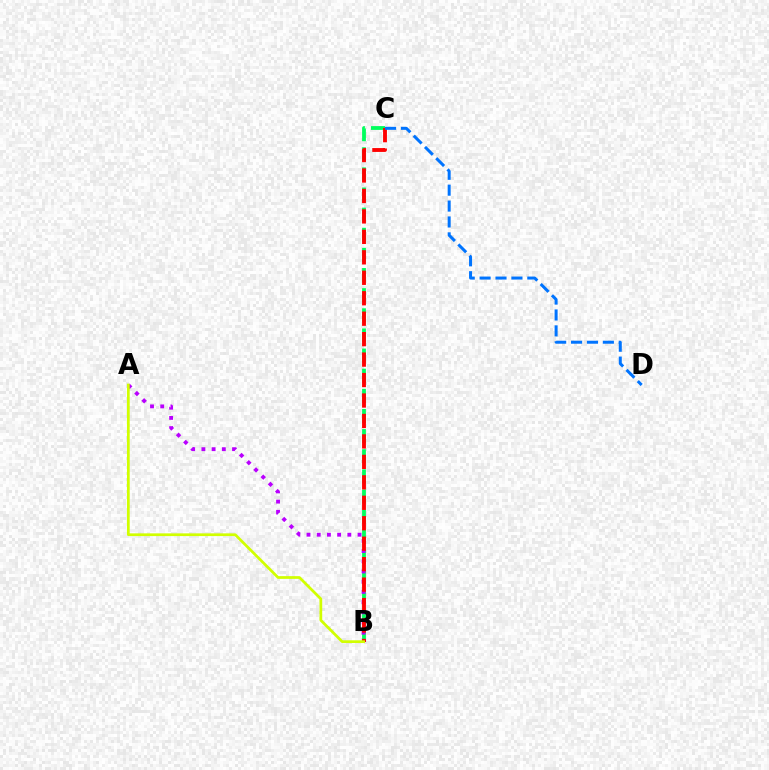{('B', 'C'): [{'color': '#00ff5c', 'line_style': 'dashed', 'thickness': 2.73}, {'color': '#ff0000', 'line_style': 'dashed', 'thickness': 2.78}], ('A', 'B'): [{'color': '#b900ff', 'line_style': 'dotted', 'thickness': 2.77}, {'color': '#d1ff00', 'line_style': 'solid', 'thickness': 1.97}], ('C', 'D'): [{'color': '#0074ff', 'line_style': 'dashed', 'thickness': 2.16}]}